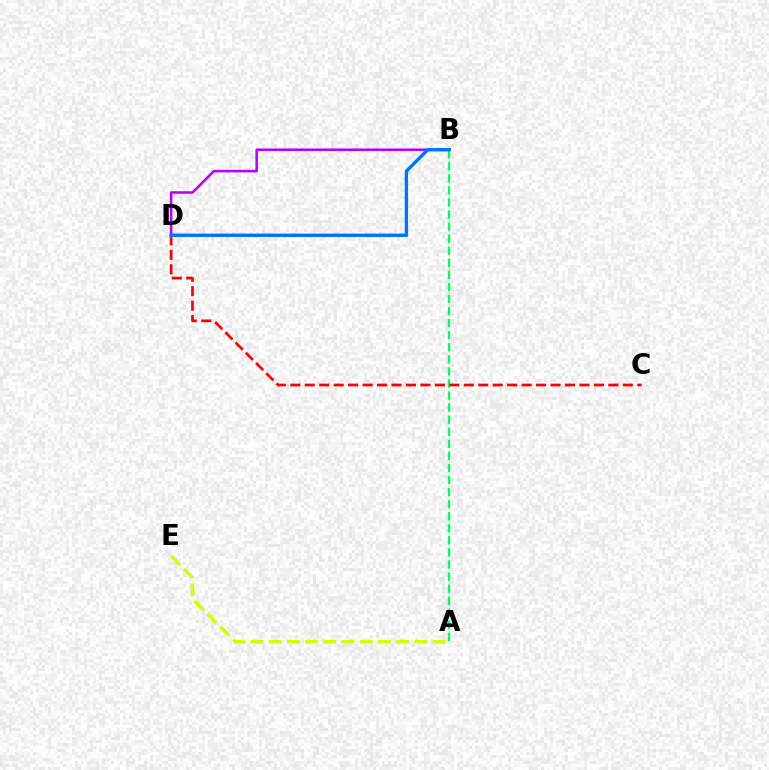{('A', 'E'): [{'color': '#d1ff00', 'line_style': 'dashed', 'thickness': 2.47}], ('A', 'B'): [{'color': '#00ff5c', 'line_style': 'dashed', 'thickness': 1.64}], ('C', 'D'): [{'color': '#ff0000', 'line_style': 'dashed', 'thickness': 1.96}], ('B', 'D'): [{'color': '#b900ff', 'line_style': 'solid', 'thickness': 1.84}, {'color': '#0074ff', 'line_style': 'solid', 'thickness': 2.44}]}